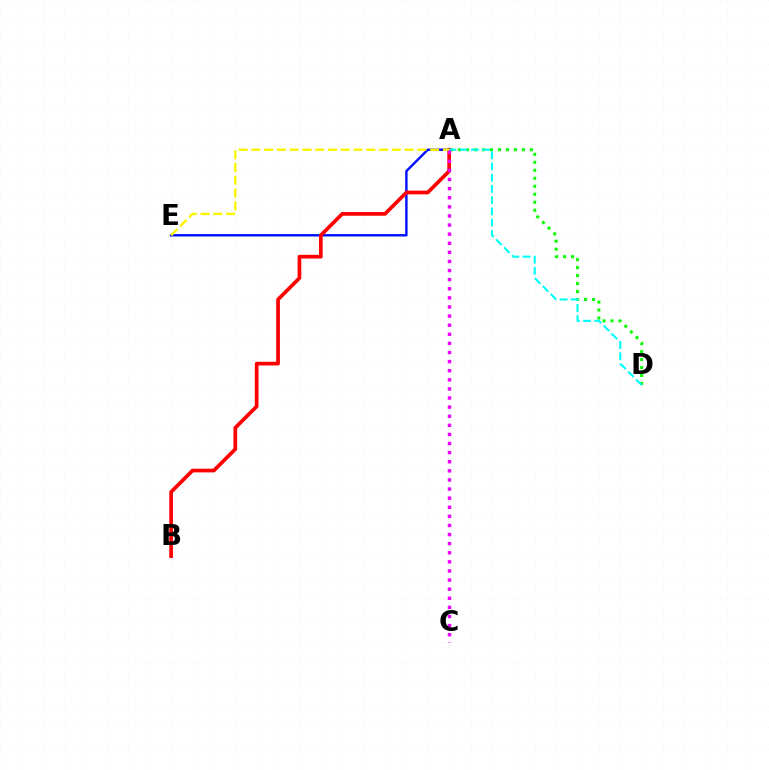{('A', 'E'): [{'color': '#0010ff', 'line_style': 'solid', 'thickness': 1.74}, {'color': '#fcf500', 'line_style': 'dashed', 'thickness': 1.74}], ('A', 'D'): [{'color': '#08ff00', 'line_style': 'dotted', 'thickness': 2.17}, {'color': '#00fff6', 'line_style': 'dashed', 'thickness': 1.52}], ('A', 'B'): [{'color': '#ff0000', 'line_style': 'solid', 'thickness': 2.66}], ('A', 'C'): [{'color': '#ee00ff', 'line_style': 'dotted', 'thickness': 2.47}]}